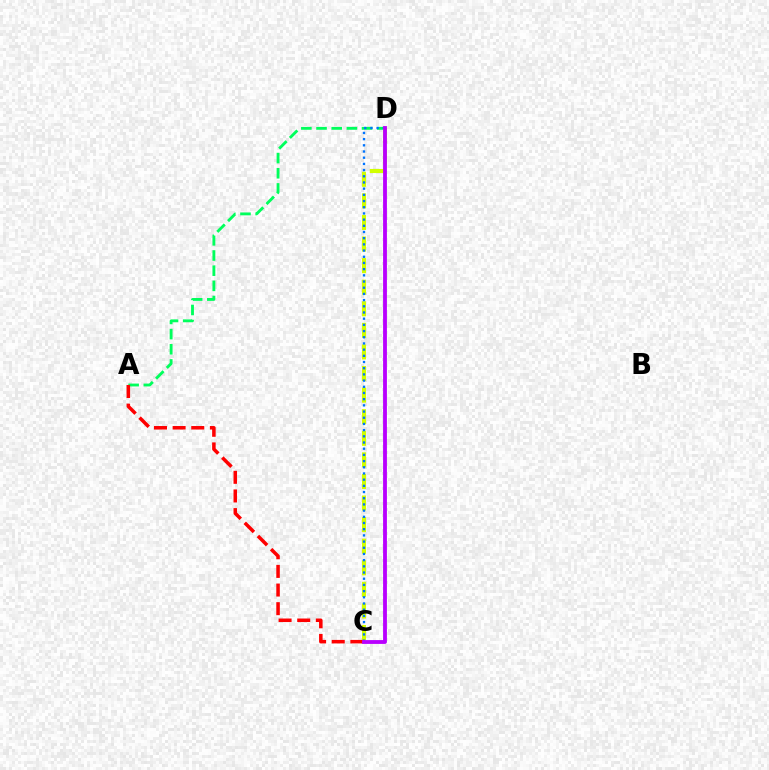{('A', 'D'): [{'color': '#00ff5c', 'line_style': 'dashed', 'thickness': 2.06}], ('C', 'D'): [{'color': '#d1ff00', 'line_style': 'dashed', 'thickness': 2.93}, {'color': '#0074ff', 'line_style': 'dotted', 'thickness': 1.68}, {'color': '#b900ff', 'line_style': 'solid', 'thickness': 2.76}], ('A', 'C'): [{'color': '#ff0000', 'line_style': 'dashed', 'thickness': 2.53}]}